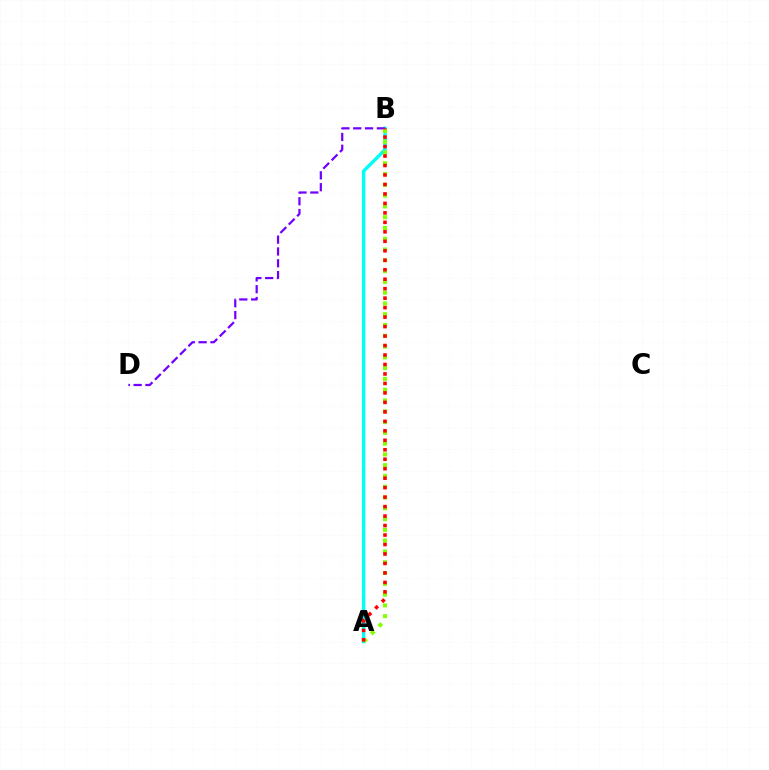{('A', 'B'): [{'color': '#00fff6', 'line_style': 'solid', 'thickness': 2.47}, {'color': '#84ff00', 'line_style': 'dotted', 'thickness': 2.93}, {'color': '#ff0000', 'line_style': 'dotted', 'thickness': 2.57}], ('B', 'D'): [{'color': '#7200ff', 'line_style': 'dashed', 'thickness': 1.61}]}